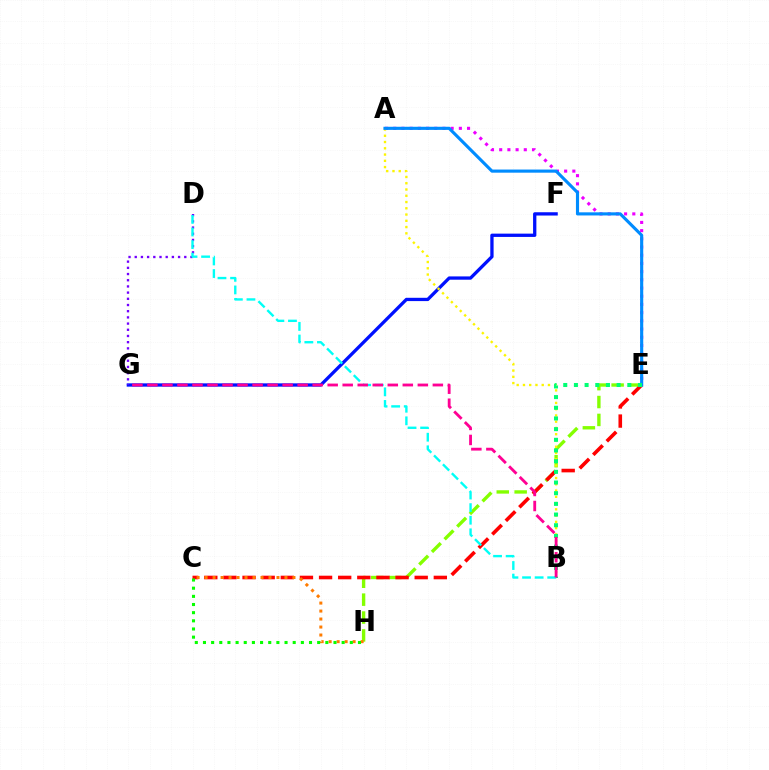{('E', 'H'): [{'color': '#84ff00', 'line_style': 'dashed', 'thickness': 2.43}], ('C', 'E'): [{'color': '#ff0000', 'line_style': 'dashed', 'thickness': 2.6}], ('A', 'E'): [{'color': '#ee00ff', 'line_style': 'dotted', 'thickness': 2.23}, {'color': '#008cff', 'line_style': 'solid', 'thickness': 2.25}], ('F', 'G'): [{'color': '#0010ff', 'line_style': 'solid', 'thickness': 2.37}], ('A', 'B'): [{'color': '#fcf500', 'line_style': 'dotted', 'thickness': 1.7}], ('D', 'G'): [{'color': '#7200ff', 'line_style': 'dotted', 'thickness': 1.68}], ('B', 'E'): [{'color': '#00ff74', 'line_style': 'dotted', 'thickness': 2.9}], ('C', 'H'): [{'color': '#ff7c00', 'line_style': 'dotted', 'thickness': 2.17}, {'color': '#08ff00', 'line_style': 'dotted', 'thickness': 2.22}], ('B', 'D'): [{'color': '#00fff6', 'line_style': 'dashed', 'thickness': 1.71}], ('B', 'G'): [{'color': '#ff0094', 'line_style': 'dashed', 'thickness': 2.04}]}